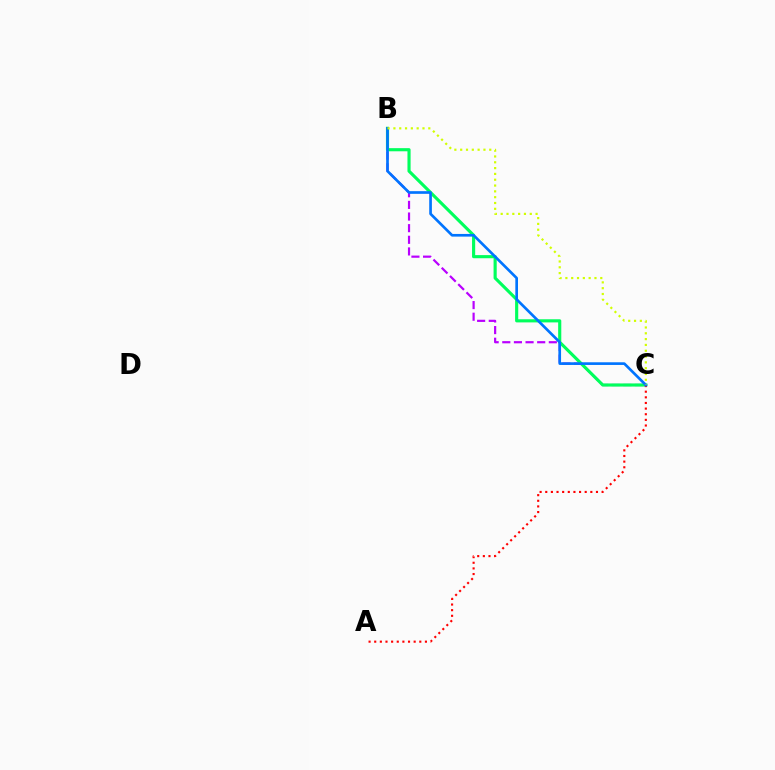{('B', 'C'): [{'color': '#b900ff', 'line_style': 'dashed', 'thickness': 1.58}, {'color': '#00ff5c', 'line_style': 'solid', 'thickness': 2.26}, {'color': '#0074ff', 'line_style': 'solid', 'thickness': 1.92}, {'color': '#d1ff00', 'line_style': 'dotted', 'thickness': 1.58}], ('A', 'C'): [{'color': '#ff0000', 'line_style': 'dotted', 'thickness': 1.53}]}